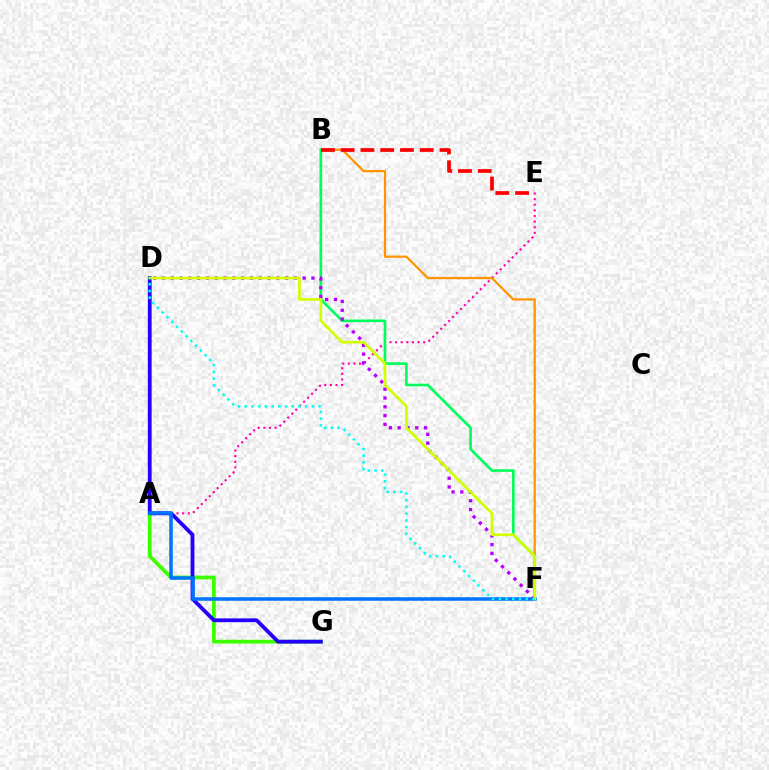{('A', 'E'): [{'color': '#ff00ac', 'line_style': 'dotted', 'thickness': 1.53}], ('B', 'F'): [{'color': '#ff9400', 'line_style': 'solid', 'thickness': 1.62}, {'color': '#00ff5c', 'line_style': 'solid', 'thickness': 1.91}], ('A', 'G'): [{'color': '#3dff00', 'line_style': 'solid', 'thickness': 2.72}], ('D', 'G'): [{'color': '#2500ff', 'line_style': 'solid', 'thickness': 2.75}], ('A', 'F'): [{'color': '#0074ff', 'line_style': 'solid', 'thickness': 2.53}], ('D', 'F'): [{'color': '#b900ff', 'line_style': 'dotted', 'thickness': 2.39}, {'color': '#d1ff00', 'line_style': 'solid', 'thickness': 1.96}, {'color': '#00fff6', 'line_style': 'dotted', 'thickness': 1.83}], ('B', 'E'): [{'color': '#ff0000', 'line_style': 'dashed', 'thickness': 2.69}]}